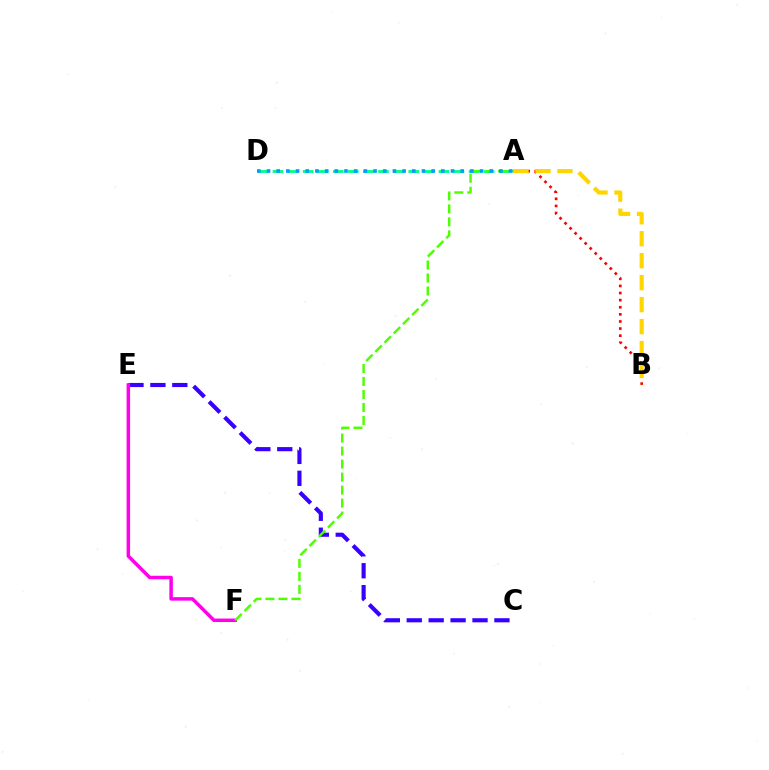{('C', 'E'): [{'color': '#3700ff', 'line_style': 'dashed', 'thickness': 2.98}], ('A', 'B'): [{'color': '#ff0000', 'line_style': 'dotted', 'thickness': 1.93}, {'color': '#ffd500', 'line_style': 'dashed', 'thickness': 2.98}], ('E', 'F'): [{'color': '#ff00ed', 'line_style': 'solid', 'thickness': 2.51}], ('A', 'D'): [{'color': '#00ff86', 'line_style': 'dashed', 'thickness': 2.05}, {'color': '#009eff', 'line_style': 'dotted', 'thickness': 2.63}], ('A', 'F'): [{'color': '#4fff00', 'line_style': 'dashed', 'thickness': 1.77}]}